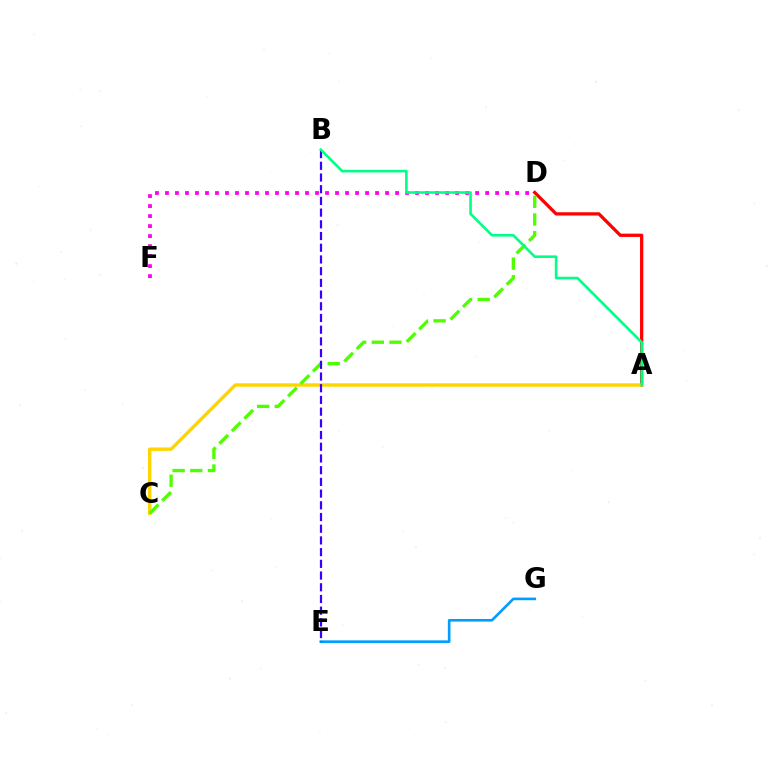{('E', 'G'): [{'color': '#009eff', 'line_style': 'solid', 'thickness': 1.9}], ('A', 'D'): [{'color': '#ff0000', 'line_style': 'solid', 'thickness': 2.35}], ('A', 'C'): [{'color': '#ffd500', 'line_style': 'solid', 'thickness': 2.46}], ('C', 'D'): [{'color': '#4fff00', 'line_style': 'dashed', 'thickness': 2.4}], ('D', 'F'): [{'color': '#ff00ed', 'line_style': 'dotted', 'thickness': 2.72}], ('B', 'E'): [{'color': '#3700ff', 'line_style': 'dashed', 'thickness': 1.59}], ('A', 'B'): [{'color': '#00ff86', 'line_style': 'solid', 'thickness': 1.87}]}